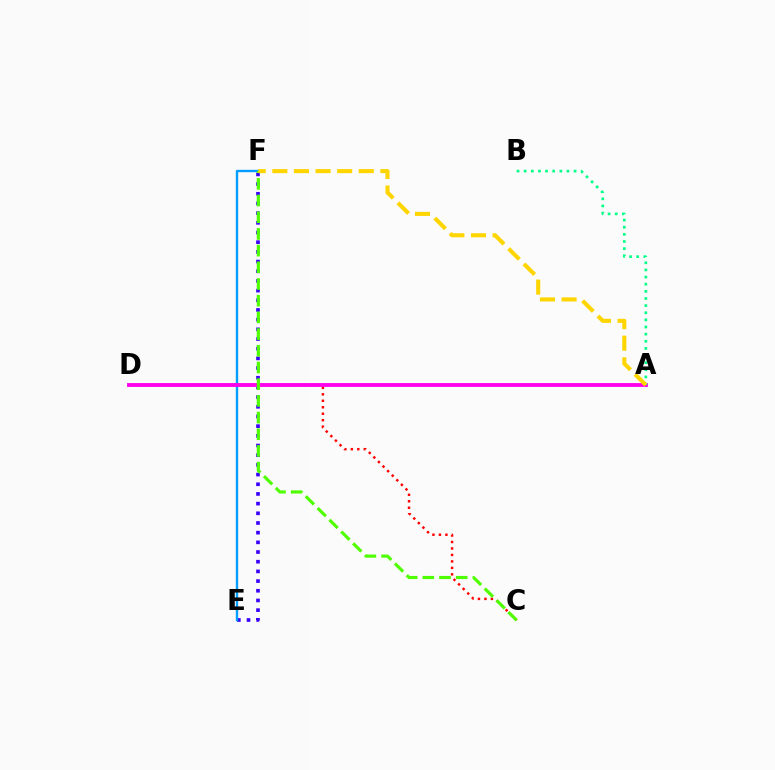{('E', 'F'): [{'color': '#3700ff', 'line_style': 'dotted', 'thickness': 2.63}, {'color': '#009eff', 'line_style': 'solid', 'thickness': 1.7}], ('C', 'D'): [{'color': '#ff0000', 'line_style': 'dotted', 'thickness': 1.76}], ('A', 'D'): [{'color': '#ff00ed', 'line_style': 'solid', 'thickness': 2.78}], ('A', 'B'): [{'color': '#00ff86', 'line_style': 'dotted', 'thickness': 1.94}], ('C', 'F'): [{'color': '#4fff00', 'line_style': 'dashed', 'thickness': 2.27}], ('A', 'F'): [{'color': '#ffd500', 'line_style': 'dashed', 'thickness': 2.94}]}